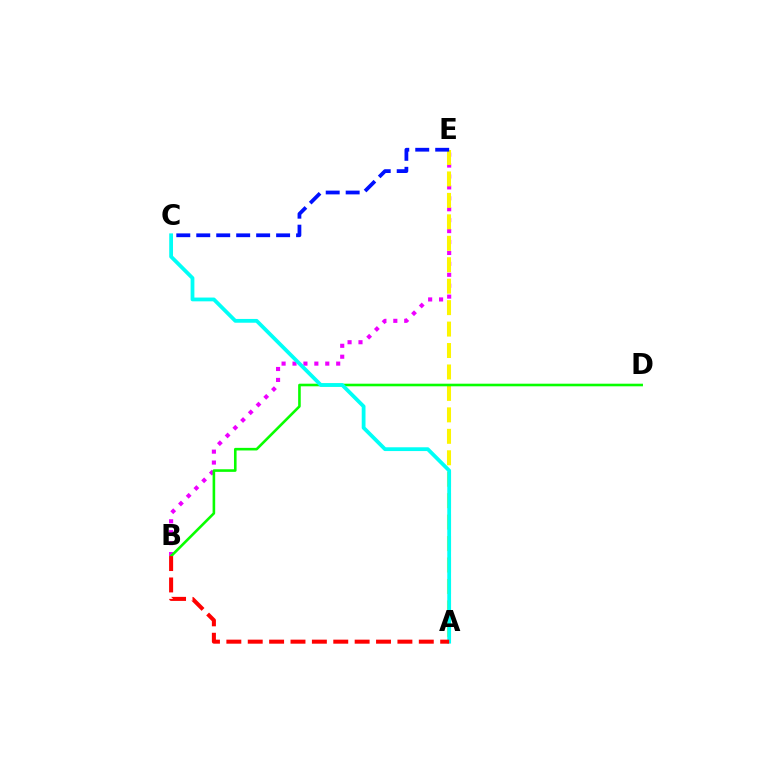{('B', 'E'): [{'color': '#ee00ff', 'line_style': 'dotted', 'thickness': 2.97}], ('A', 'E'): [{'color': '#fcf500', 'line_style': 'dashed', 'thickness': 2.91}], ('B', 'D'): [{'color': '#08ff00', 'line_style': 'solid', 'thickness': 1.87}], ('C', 'E'): [{'color': '#0010ff', 'line_style': 'dashed', 'thickness': 2.71}], ('A', 'C'): [{'color': '#00fff6', 'line_style': 'solid', 'thickness': 2.72}], ('A', 'B'): [{'color': '#ff0000', 'line_style': 'dashed', 'thickness': 2.9}]}